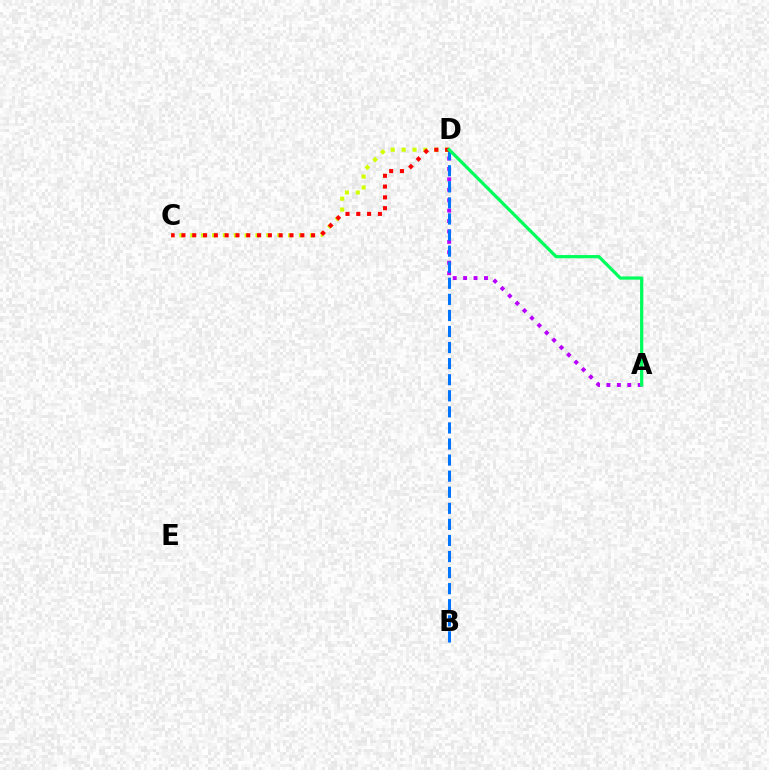{('A', 'D'): [{'color': '#b900ff', 'line_style': 'dotted', 'thickness': 2.83}, {'color': '#00ff5c', 'line_style': 'solid', 'thickness': 2.32}], ('C', 'D'): [{'color': '#d1ff00', 'line_style': 'dotted', 'thickness': 2.95}, {'color': '#ff0000', 'line_style': 'dotted', 'thickness': 2.94}], ('B', 'D'): [{'color': '#0074ff', 'line_style': 'dashed', 'thickness': 2.18}]}